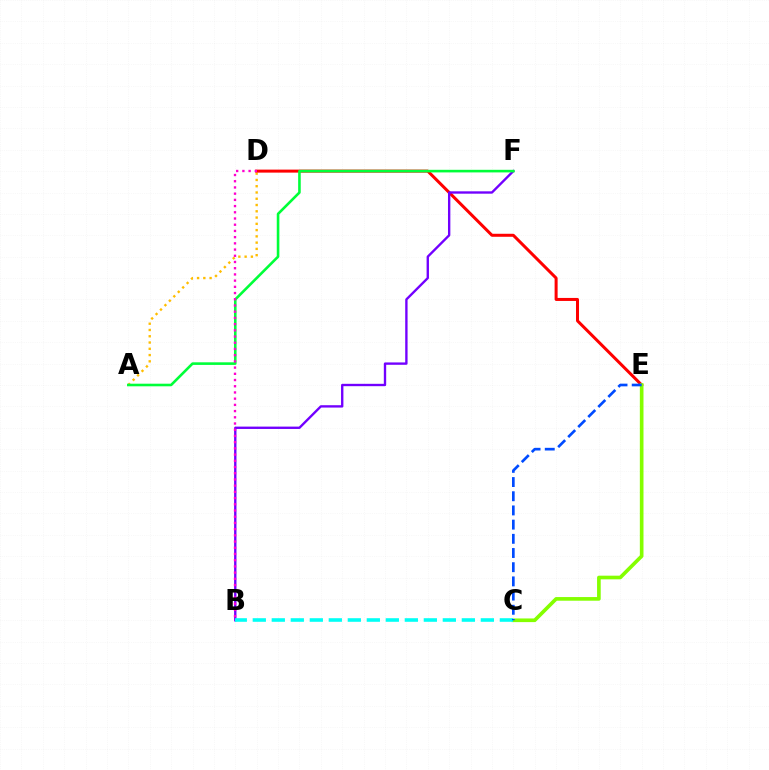{('A', 'D'): [{'color': '#ffbd00', 'line_style': 'dotted', 'thickness': 1.7}], ('D', 'E'): [{'color': '#ff0000', 'line_style': 'solid', 'thickness': 2.17}], ('B', 'F'): [{'color': '#7200ff', 'line_style': 'solid', 'thickness': 1.7}], ('C', 'E'): [{'color': '#84ff00', 'line_style': 'solid', 'thickness': 2.63}, {'color': '#004bff', 'line_style': 'dashed', 'thickness': 1.93}], ('B', 'C'): [{'color': '#00fff6', 'line_style': 'dashed', 'thickness': 2.58}], ('A', 'F'): [{'color': '#00ff39', 'line_style': 'solid', 'thickness': 1.87}], ('B', 'D'): [{'color': '#ff00cf', 'line_style': 'dotted', 'thickness': 1.69}]}